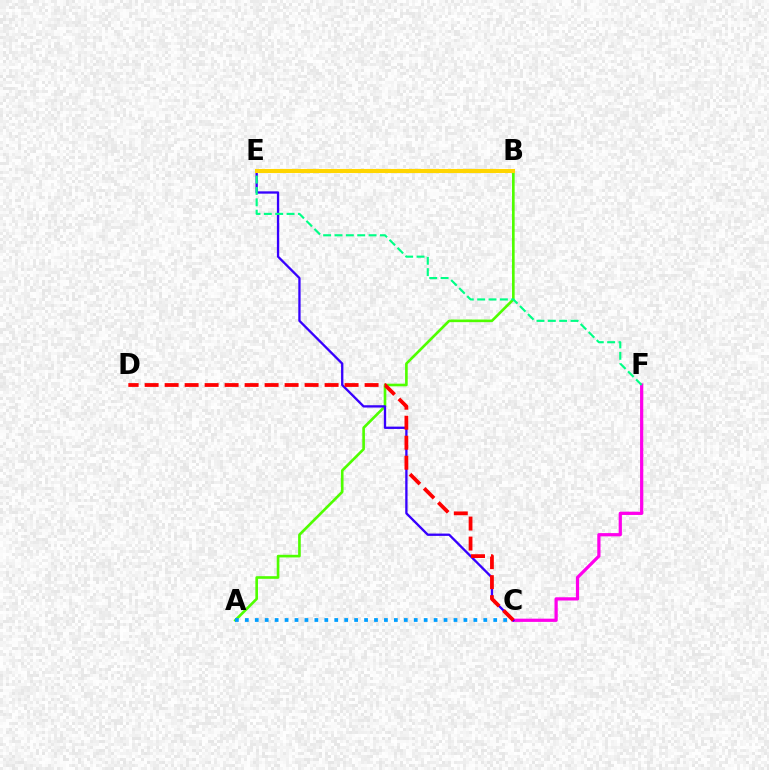{('A', 'B'): [{'color': '#4fff00', 'line_style': 'solid', 'thickness': 1.9}], ('C', 'F'): [{'color': '#ff00ed', 'line_style': 'solid', 'thickness': 2.33}], ('C', 'E'): [{'color': '#3700ff', 'line_style': 'solid', 'thickness': 1.67}], ('E', 'F'): [{'color': '#00ff86', 'line_style': 'dashed', 'thickness': 1.54}], ('C', 'D'): [{'color': '#ff0000', 'line_style': 'dashed', 'thickness': 2.72}], ('A', 'C'): [{'color': '#009eff', 'line_style': 'dotted', 'thickness': 2.7}], ('B', 'E'): [{'color': '#ffd500', 'line_style': 'solid', 'thickness': 2.94}]}